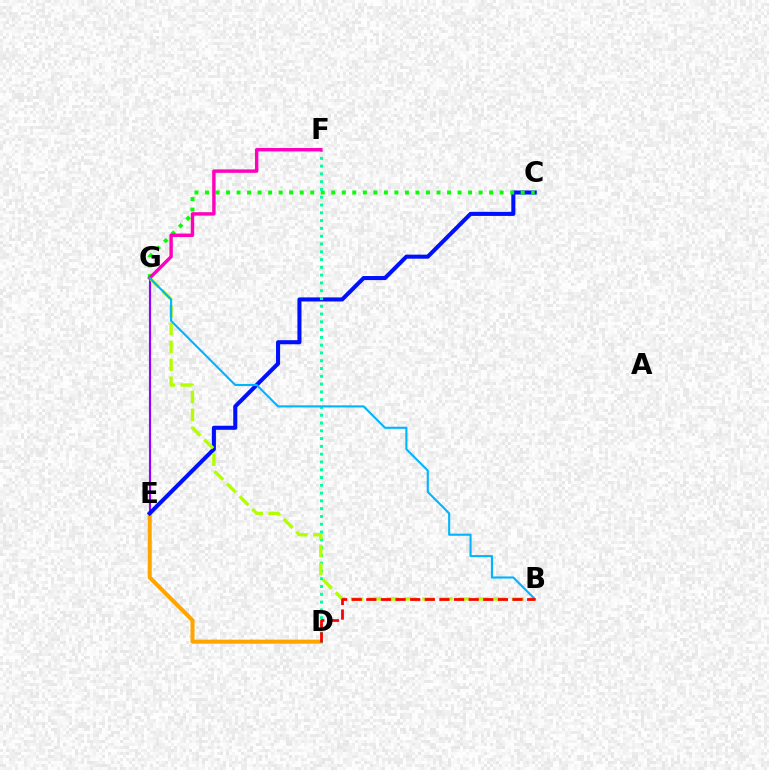{('E', 'G'): [{'color': '#9b00ff', 'line_style': 'solid', 'thickness': 1.55}], ('D', 'E'): [{'color': '#ffa500', 'line_style': 'solid', 'thickness': 2.91}], ('C', 'E'): [{'color': '#0010ff', 'line_style': 'solid', 'thickness': 2.93}], ('C', 'G'): [{'color': '#08ff00', 'line_style': 'dotted', 'thickness': 2.86}], ('D', 'F'): [{'color': '#00ff9d', 'line_style': 'dotted', 'thickness': 2.12}], ('B', 'G'): [{'color': '#b3ff00', 'line_style': 'dashed', 'thickness': 2.43}, {'color': '#00b5ff', 'line_style': 'solid', 'thickness': 1.52}], ('F', 'G'): [{'color': '#ff00bd', 'line_style': 'solid', 'thickness': 2.46}], ('B', 'D'): [{'color': '#ff0000', 'line_style': 'dashed', 'thickness': 1.99}]}